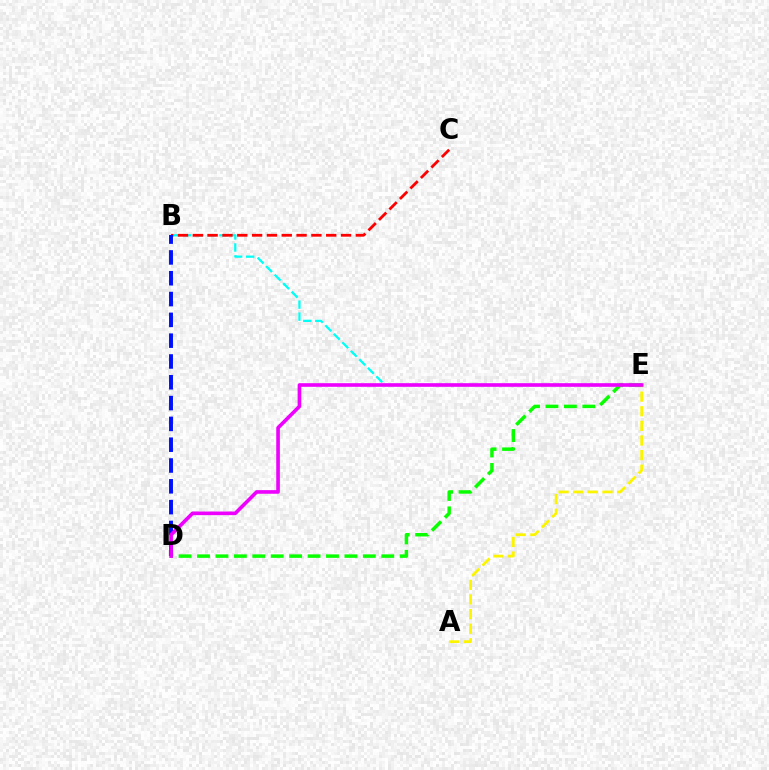{('B', 'E'): [{'color': '#00fff6', 'line_style': 'dashed', 'thickness': 1.63}], ('A', 'E'): [{'color': '#fcf500', 'line_style': 'dashed', 'thickness': 1.99}], ('D', 'E'): [{'color': '#08ff00', 'line_style': 'dashed', 'thickness': 2.5}, {'color': '#ee00ff', 'line_style': 'solid', 'thickness': 2.61}], ('B', 'C'): [{'color': '#ff0000', 'line_style': 'dashed', 'thickness': 2.01}], ('B', 'D'): [{'color': '#0010ff', 'line_style': 'dashed', 'thickness': 2.83}]}